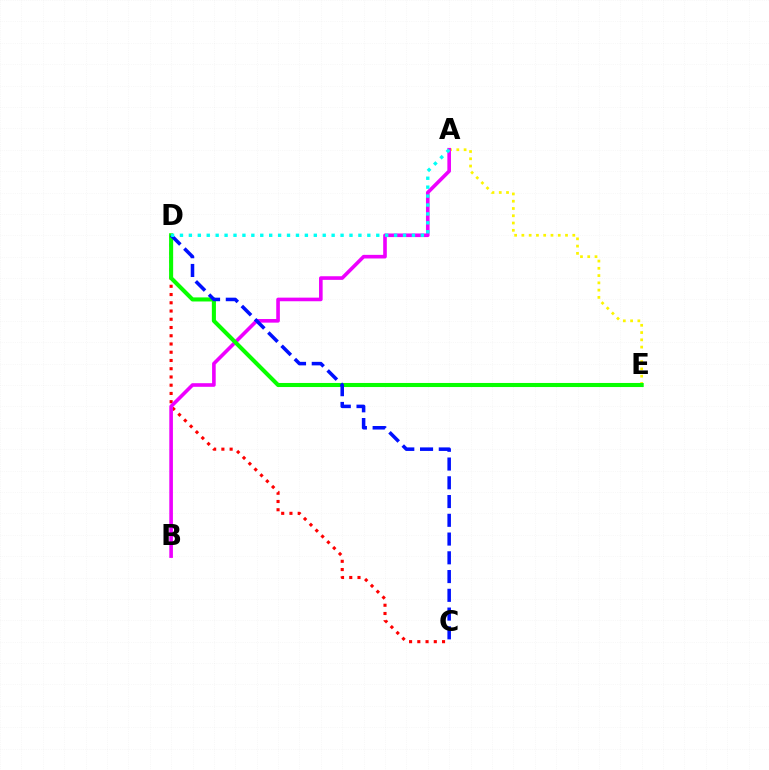{('A', 'E'): [{'color': '#fcf500', 'line_style': 'dotted', 'thickness': 1.97}], ('C', 'D'): [{'color': '#ff0000', 'line_style': 'dotted', 'thickness': 2.24}, {'color': '#0010ff', 'line_style': 'dashed', 'thickness': 2.55}], ('A', 'B'): [{'color': '#ee00ff', 'line_style': 'solid', 'thickness': 2.6}], ('D', 'E'): [{'color': '#08ff00', 'line_style': 'solid', 'thickness': 2.93}], ('A', 'D'): [{'color': '#00fff6', 'line_style': 'dotted', 'thickness': 2.42}]}